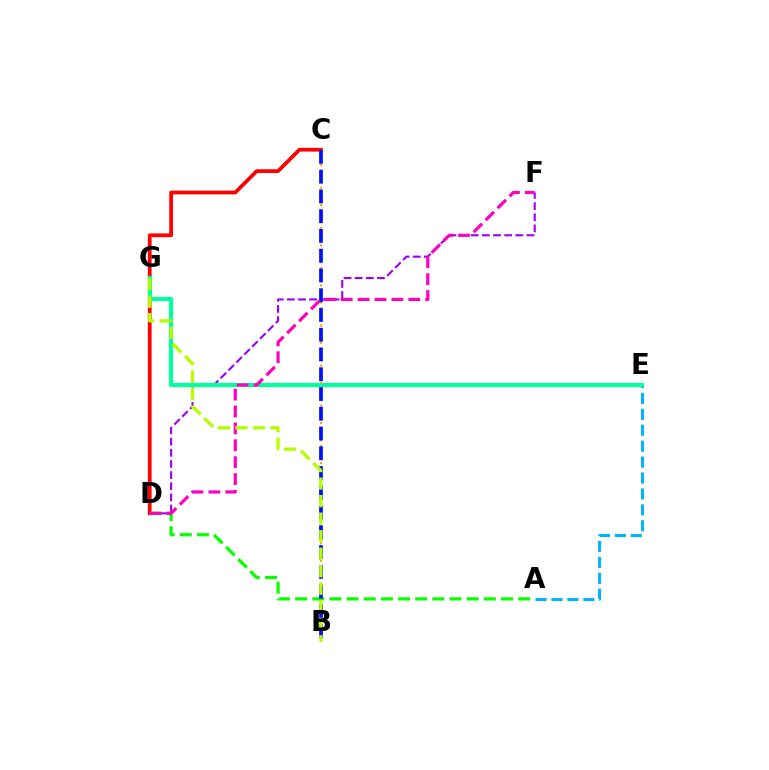{('A', 'E'): [{'color': '#00b5ff', 'line_style': 'dashed', 'thickness': 2.16}], ('D', 'F'): [{'color': '#9b00ff', 'line_style': 'dashed', 'thickness': 1.51}, {'color': '#ff00bd', 'line_style': 'dashed', 'thickness': 2.3}], ('C', 'D'): [{'color': '#ff0000', 'line_style': 'solid', 'thickness': 2.69}], ('A', 'D'): [{'color': '#08ff00', 'line_style': 'dashed', 'thickness': 2.33}], ('E', 'G'): [{'color': '#00ff9d', 'line_style': 'solid', 'thickness': 2.98}], ('B', 'C'): [{'color': '#ffa500', 'line_style': 'dotted', 'thickness': 1.56}, {'color': '#0010ff', 'line_style': 'dashed', 'thickness': 2.68}], ('B', 'G'): [{'color': '#b3ff00', 'line_style': 'dashed', 'thickness': 2.38}]}